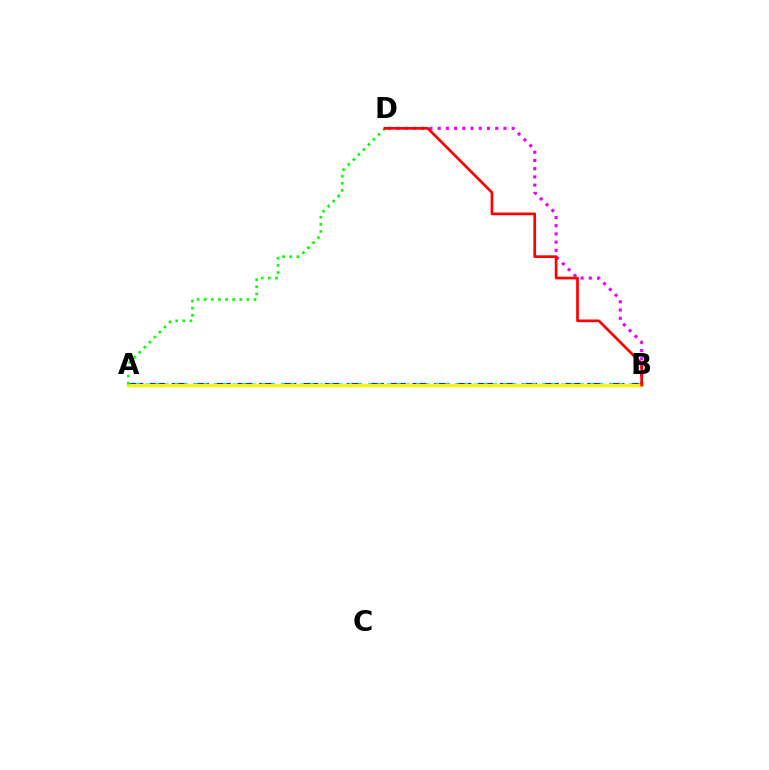{('A', 'B'): [{'color': '#0010ff', 'line_style': 'dashed', 'thickness': 2.97}, {'color': '#00fff6', 'line_style': 'dotted', 'thickness': 2.62}, {'color': '#fcf500', 'line_style': 'solid', 'thickness': 2.34}], ('B', 'D'): [{'color': '#ee00ff', 'line_style': 'dotted', 'thickness': 2.24}, {'color': '#ff0000', 'line_style': 'solid', 'thickness': 1.94}], ('A', 'D'): [{'color': '#08ff00', 'line_style': 'dotted', 'thickness': 1.94}]}